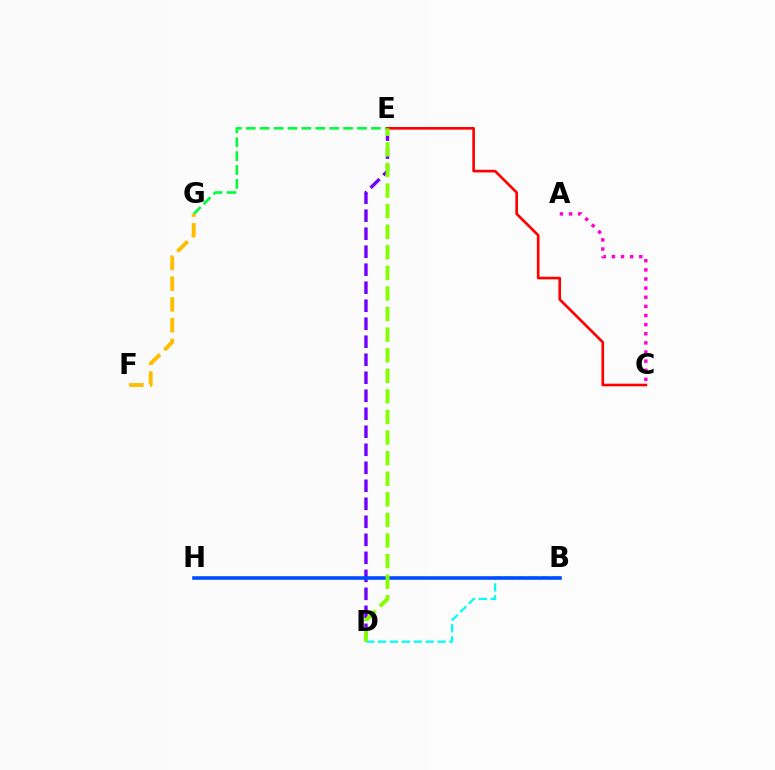{('D', 'E'): [{'color': '#7200ff', 'line_style': 'dashed', 'thickness': 2.45}, {'color': '#84ff00', 'line_style': 'dashed', 'thickness': 2.8}], ('E', 'G'): [{'color': '#00ff39', 'line_style': 'dashed', 'thickness': 1.89}], ('A', 'C'): [{'color': '#ff00cf', 'line_style': 'dotted', 'thickness': 2.48}], ('B', 'D'): [{'color': '#00fff6', 'line_style': 'dashed', 'thickness': 1.62}], ('C', 'E'): [{'color': '#ff0000', 'line_style': 'solid', 'thickness': 1.91}], ('F', 'G'): [{'color': '#ffbd00', 'line_style': 'dashed', 'thickness': 2.82}], ('B', 'H'): [{'color': '#004bff', 'line_style': 'solid', 'thickness': 2.58}]}